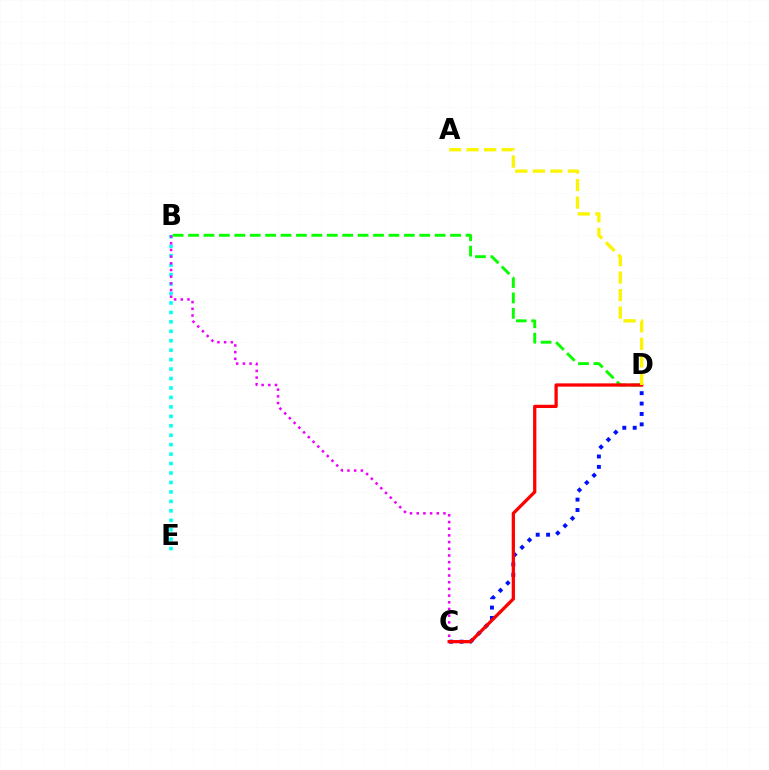{('B', 'E'): [{'color': '#00fff6', 'line_style': 'dotted', 'thickness': 2.57}], ('C', 'D'): [{'color': '#0010ff', 'line_style': 'dotted', 'thickness': 2.82}, {'color': '#ff0000', 'line_style': 'solid', 'thickness': 2.35}], ('B', 'C'): [{'color': '#ee00ff', 'line_style': 'dotted', 'thickness': 1.82}], ('B', 'D'): [{'color': '#08ff00', 'line_style': 'dashed', 'thickness': 2.09}], ('A', 'D'): [{'color': '#fcf500', 'line_style': 'dashed', 'thickness': 2.38}]}